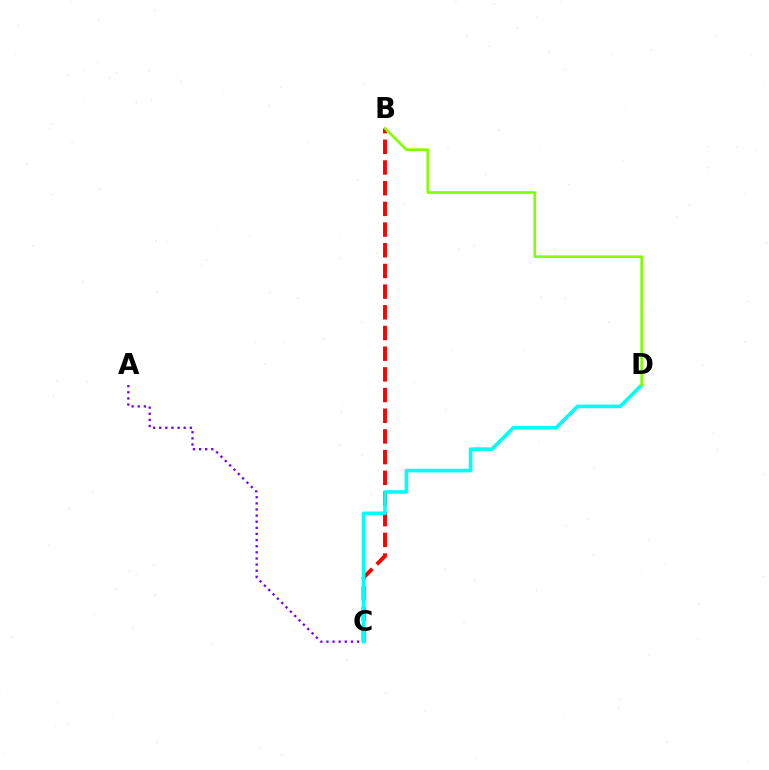{('B', 'C'): [{'color': '#ff0000', 'line_style': 'dashed', 'thickness': 2.81}], ('A', 'C'): [{'color': '#7200ff', 'line_style': 'dotted', 'thickness': 1.66}], ('C', 'D'): [{'color': '#00fff6', 'line_style': 'solid', 'thickness': 2.61}], ('B', 'D'): [{'color': '#84ff00', 'line_style': 'solid', 'thickness': 1.91}]}